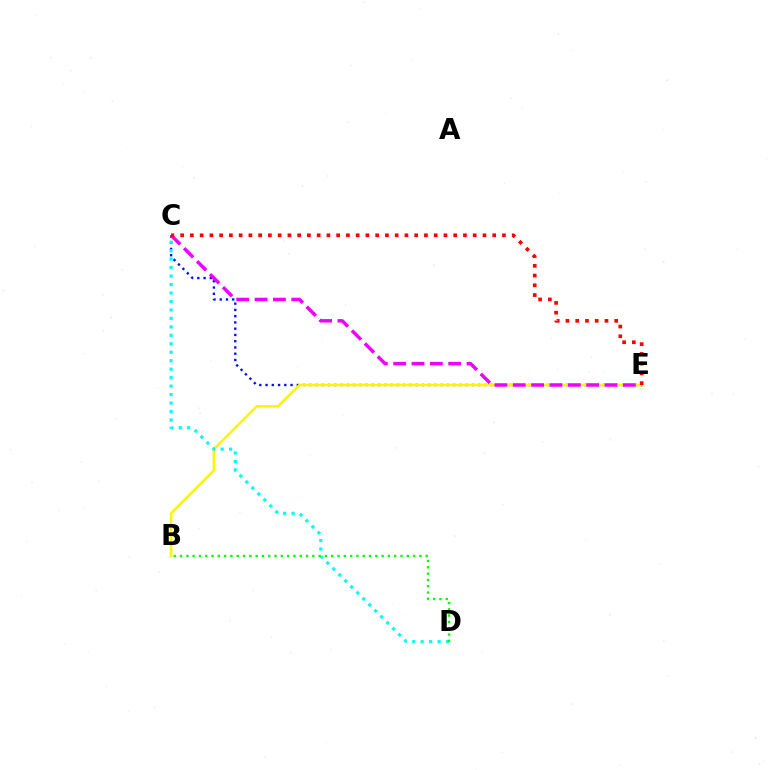{('C', 'E'): [{'color': '#0010ff', 'line_style': 'dotted', 'thickness': 1.7}, {'color': '#ee00ff', 'line_style': 'dashed', 'thickness': 2.49}, {'color': '#ff0000', 'line_style': 'dotted', 'thickness': 2.65}], ('B', 'E'): [{'color': '#fcf500', 'line_style': 'solid', 'thickness': 1.86}], ('C', 'D'): [{'color': '#00fff6', 'line_style': 'dotted', 'thickness': 2.3}], ('B', 'D'): [{'color': '#08ff00', 'line_style': 'dotted', 'thickness': 1.71}]}